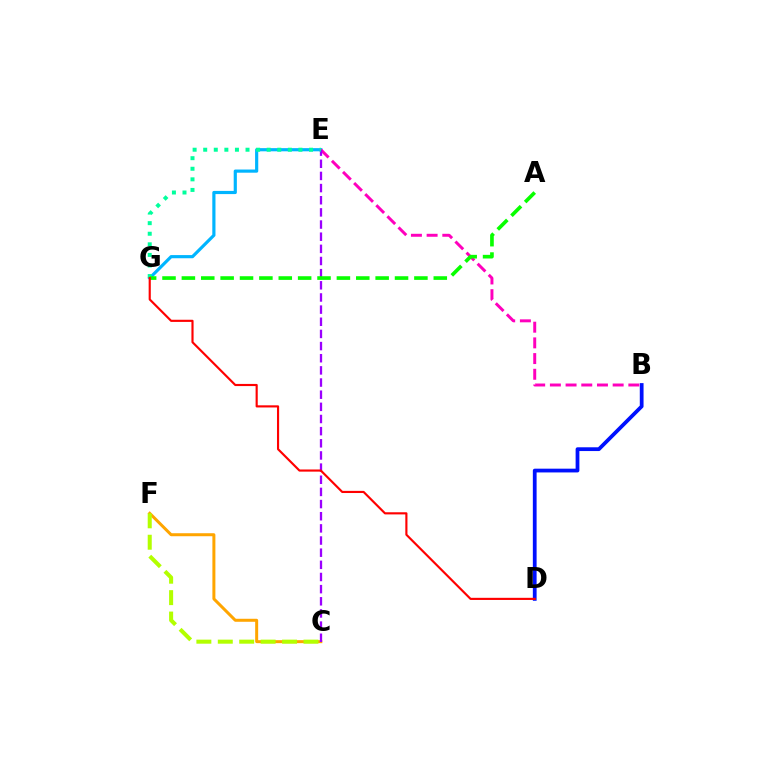{('B', 'D'): [{'color': '#0010ff', 'line_style': 'solid', 'thickness': 2.71}], ('E', 'G'): [{'color': '#00b5ff', 'line_style': 'solid', 'thickness': 2.28}, {'color': '#00ff9d', 'line_style': 'dotted', 'thickness': 2.87}], ('B', 'E'): [{'color': '#ff00bd', 'line_style': 'dashed', 'thickness': 2.13}], ('C', 'F'): [{'color': '#ffa500', 'line_style': 'solid', 'thickness': 2.16}, {'color': '#b3ff00', 'line_style': 'dashed', 'thickness': 2.91}], ('C', 'E'): [{'color': '#9b00ff', 'line_style': 'dashed', 'thickness': 1.65}], ('A', 'G'): [{'color': '#08ff00', 'line_style': 'dashed', 'thickness': 2.63}], ('D', 'G'): [{'color': '#ff0000', 'line_style': 'solid', 'thickness': 1.55}]}